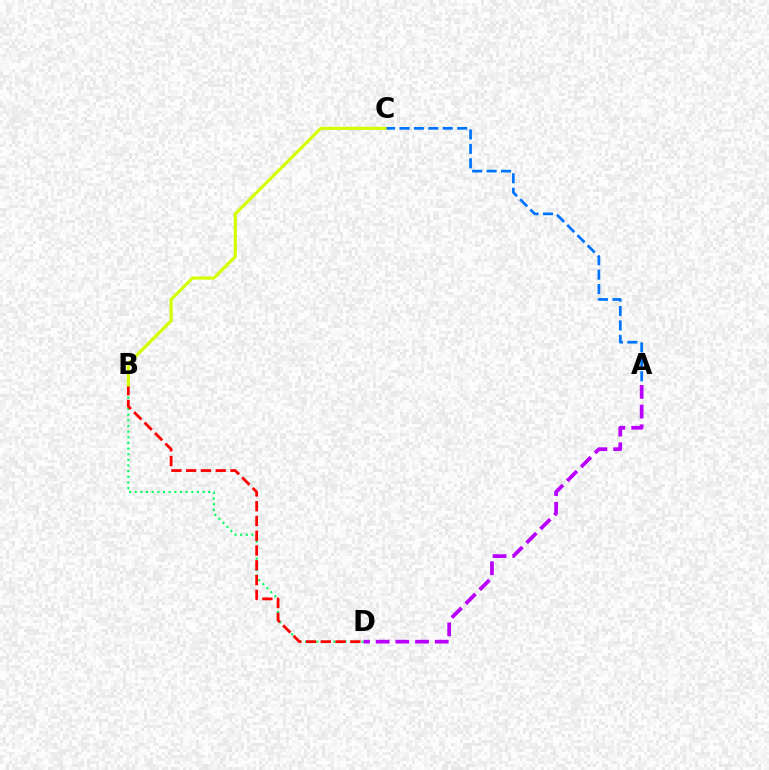{('B', 'D'): [{'color': '#00ff5c', 'line_style': 'dotted', 'thickness': 1.53}, {'color': '#ff0000', 'line_style': 'dashed', 'thickness': 2.01}], ('A', 'C'): [{'color': '#0074ff', 'line_style': 'dashed', 'thickness': 1.96}], ('A', 'D'): [{'color': '#b900ff', 'line_style': 'dashed', 'thickness': 2.68}], ('B', 'C'): [{'color': '#d1ff00', 'line_style': 'solid', 'thickness': 2.24}]}